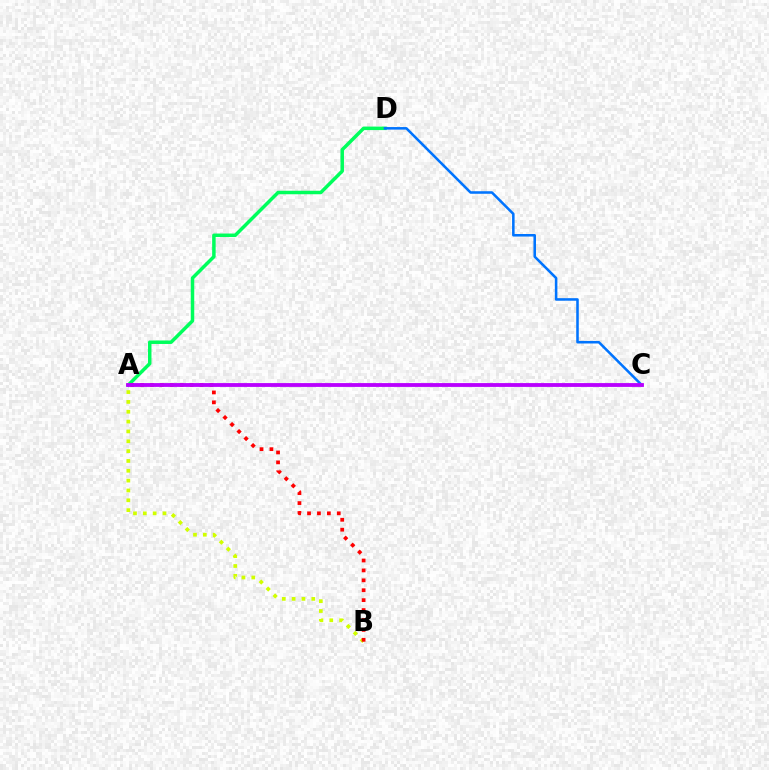{('A', 'D'): [{'color': '#00ff5c', 'line_style': 'solid', 'thickness': 2.52}], ('A', 'B'): [{'color': '#d1ff00', 'line_style': 'dotted', 'thickness': 2.67}, {'color': '#ff0000', 'line_style': 'dotted', 'thickness': 2.69}], ('C', 'D'): [{'color': '#0074ff', 'line_style': 'solid', 'thickness': 1.83}], ('A', 'C'): [{'color': '#b900ff', 'line_style': 'solid', 'thickness': 2.75}]}